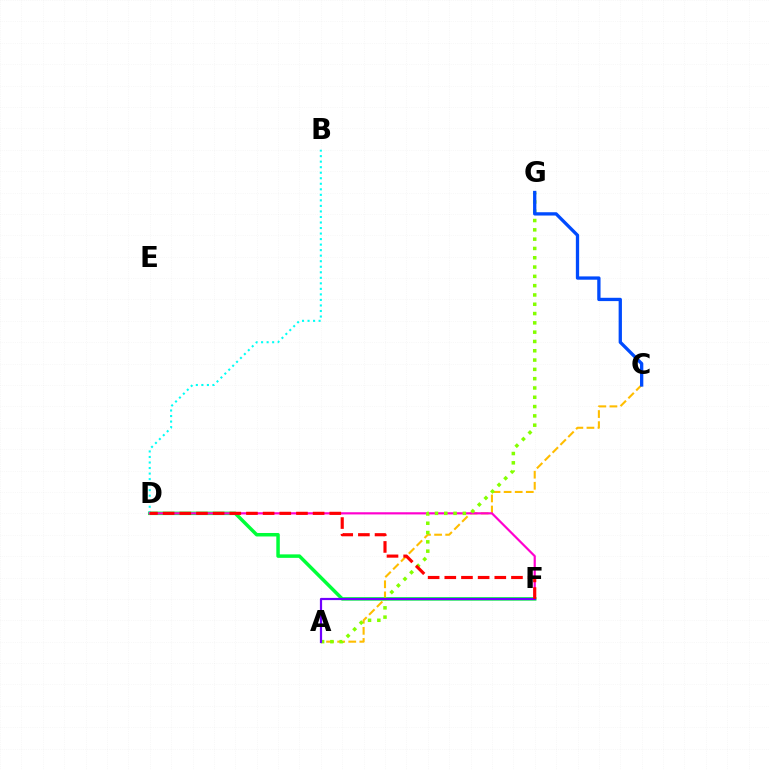{('A', 'C'): [{'color': '#ffbd00', 'line_style': 'dashed', 'thickness': 1.51}], ('D', 'F'): [{'color': '#00ff39', 'line_style': 'solid', 'thickness': 2.51}, {'color': '#ff00cf', 'line_style': 'solid', 'thickness': 1.57}, {'color': '#ff0000', 'line_style': 'dashed', 'thickness': 2.26}], ('B', 'D'): [{'color': '#00fff6', 'line_style': 'dotted', 'thickness': 1.5}], ('A', 'G'): [{'color': '#84ff00', 'line_style': 'dotted', 'thickness': 2.53}], ('A', 'F'): [{'color': '#7200ff', 'line_style': 'solid', 'thickness': 1.59}], ('C', 'G'): [{'color': '#004bff', 'line_style': 'solid', 'thickness': 2.38}]}